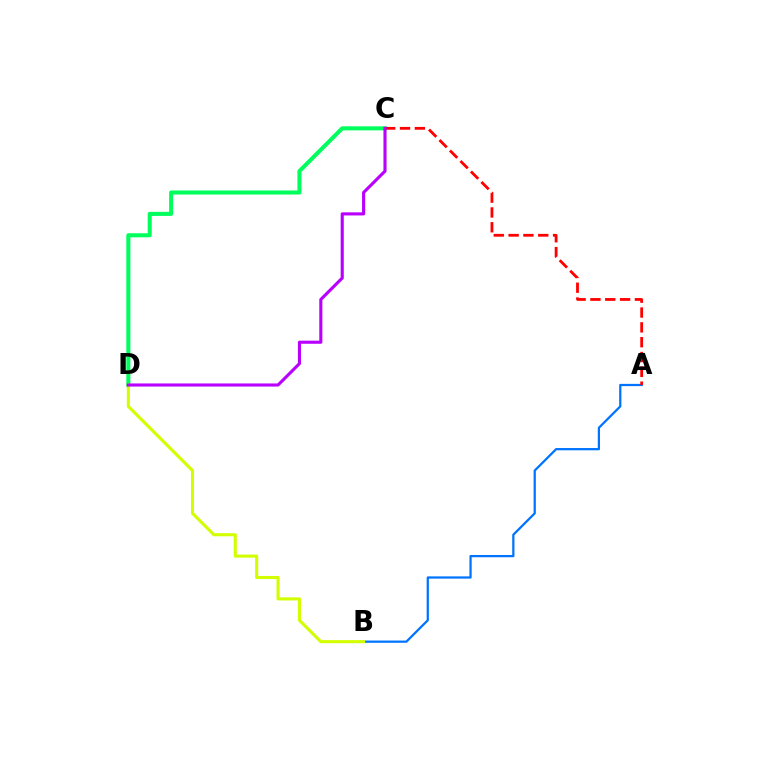{('A', 'B'): [{'color': '#0074ff', 'line_style': 'solid', 'thickness': 1.62}], ('C', 'D'): [{'color': '#00ff5c', 'line_style': 'solid', 'thickness': 2.92}, {'color': '#b900ff', 'line_style': 'solid', 'thickness': 2.24}], ('B', 'D'): [{'color': '#d1ff00', 'line_style': 'solid', 'thickness': 2.23}], ('A', 'C'): [{'color': '#ff0000', 'line_style': 'dashed', 'thickness': 2.01}]}